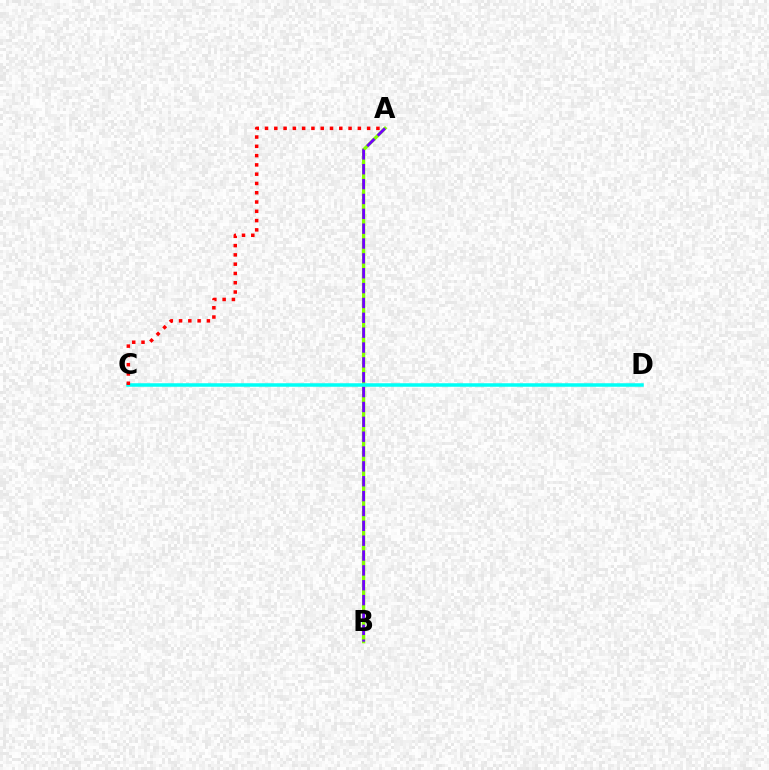{('A', 'B'): [{'color': '#84ff00', 'line_style': 'solid', 'thickness': 2.38}, {'color': '#7200ff', 'line_style': 'dashed', 'thickness': 2.02}], ('C', 'D'): [{'color': '#00fff6', 'line_style': 'solid', 'thickness': 2.53}], ('A', 'C'): [{'color': '#ff0000', 'line_style': 'dotted', 'thickness': 2.52}]}